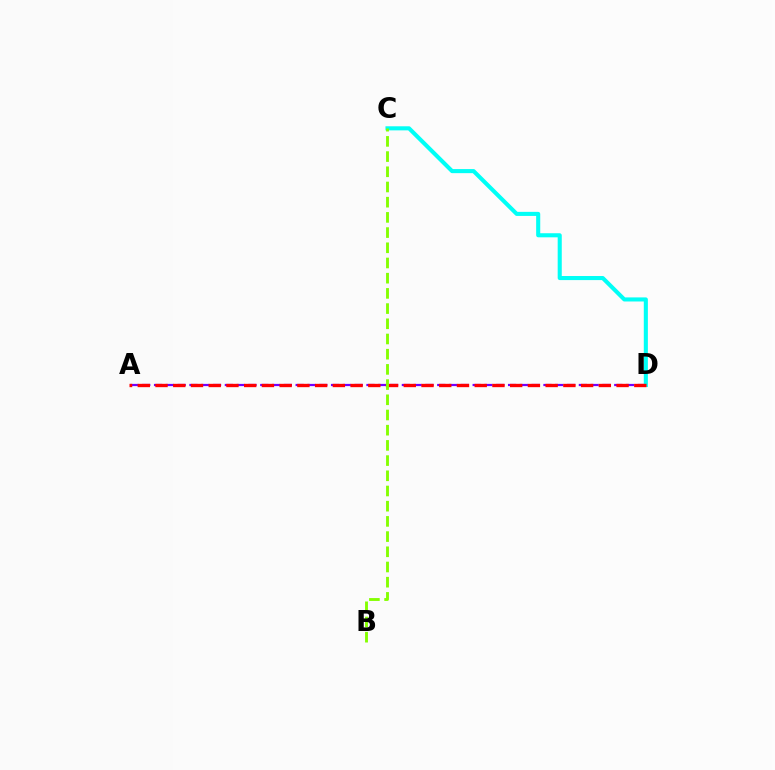{('A', 'D'): [{'color': '#7200ff', 'line_style': 'dashed', 'thickness': 1.6}, {'color': '#ff0000', 'line_style': 'dashed', 'thickness': 2.41}], ('C', 'D'): [{'color': '#00fff6', 'line_style': 'solid', 'thickness': 2.94}], ('B', 'C'): [{'color': '#84ff00', 'line_style': 'dashed', 'thickness': 2.06}]}